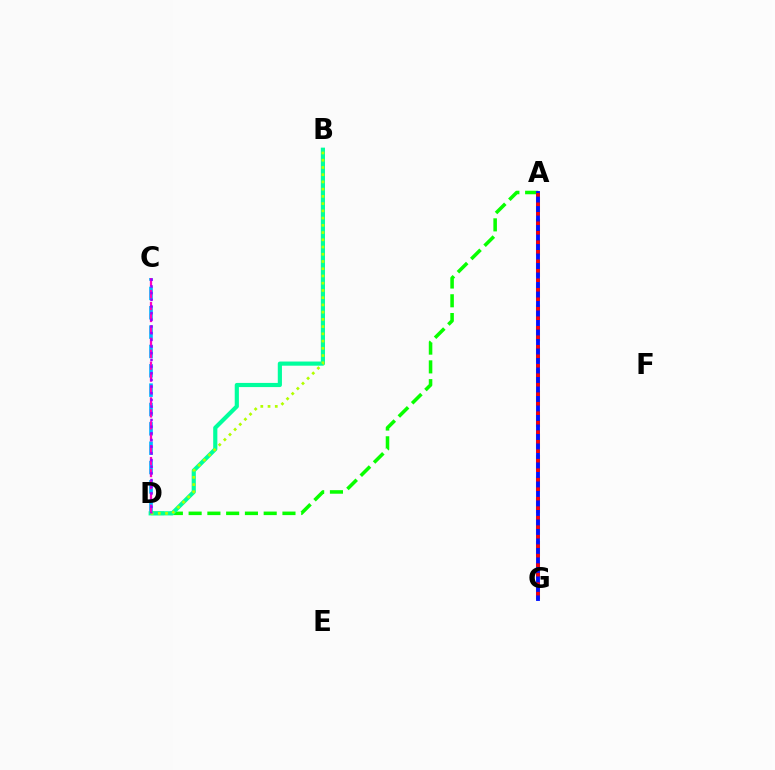{('A', 'G'): [{'color': '#ffa500', 'line_style': 'dashed', 'thickness': 2.92}, {'color': '#0010ff', 'line_style': 'solid', 'thickness': 2.78}, {'color': '#ff0000', 'line_style': 'dotted', 'thickness': 2.58}], ('A', 'D'): [{'color': '#08ff00', 'line_style': 'dashed', 'thickness': 2.55}], ('C', 'D'): [{'color': '#00b5ff', 'line_style': 'dashed', 'thickness': 2.63}, {'color': '#ff00bd', 'line_style': 'dashed', 'thickness': 1.62}, {'color': '#9b00ff', 'line_style': 'dotted', 'thickness': 1.81}], ('B', 'D'): [{'color': '#00ff9d', 'line_style': 'solid', 'thickness': 2.99}, {'color': '#b3ff00', 'line_style': 'dotted', 'thickness': 1.97}]}